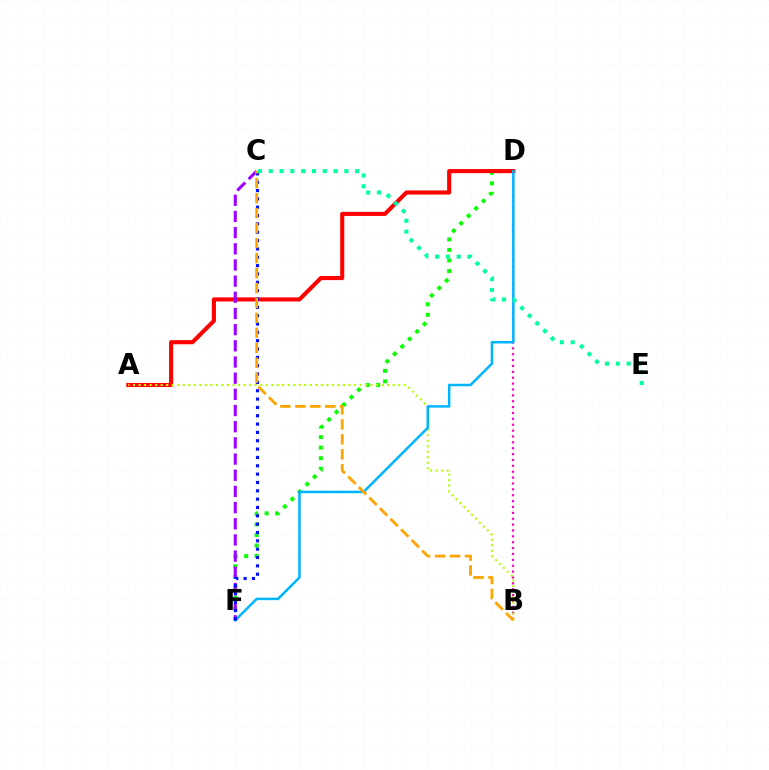{('B', 'D'): [{'color': '#ff00bd', 'line_style': 'dotted', 'thickness': 1.6}], ('D', 'F'): [{'color': '#08ff00', 'line_style': 'dotted', 'thickness': 2.86}, {'color': '#00b5ff', 'line_style': 'solid', 'thickness': 1.81}], ('A', 'D'): [{'color': '#ff0000', 'line_style': 'solid', 'thickness': 2.94}], ('A', 'B'): [{'color': '#b3ff00', 'line_style': 'dotted', 'thickness': 1.5}], ('C', 'F'): [{'color': '#9b00ff', 'line_style': 'dashed', 'thickness': 2.2}, {'color': '#0010ff', 'line_style': 'dotted', 'thickness': 2.27}], ('C', 'E'): [{'color': '#00ff9d', 'line_style': 'dotted', 'thickness': 2.93}], ('B', 'C'): [{'color': '#ffa500', 'line_style': 'dashed', 'thickness': 2.03}]}